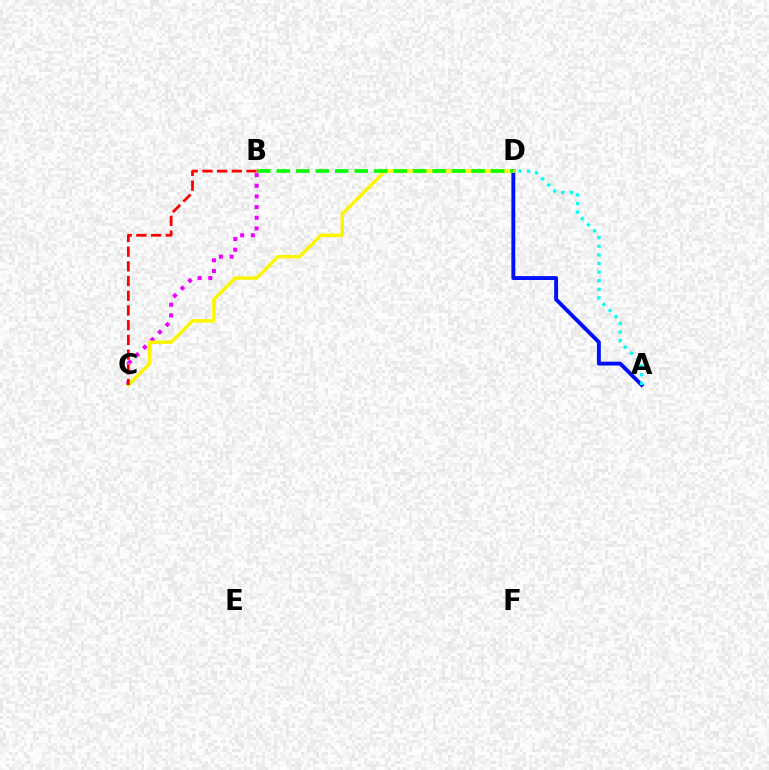{('A', 'D'): [{'color': '#0010ff', 'line_style': 'solid', 'thickness': 2.8}, {'color': '#00fff6', 'line_style': 'dotted', 'thickness': 2.34}], ('B', 'C'): [{'color': '#ee00ff', 'line_style': 'dotted', 'thickness': 2.9}, {'color': '#ff0000', 'line_style': 'dashed', 'thickness': 2.0}], ('C', 'D'): [{'color': '#fcf500', 'line_style': 'solid', 'thickness': 2.47}], ('B', 'D'): [{'color': '#08ff00', 'line_style': 'dashed', 'thickness': 2.65}]}